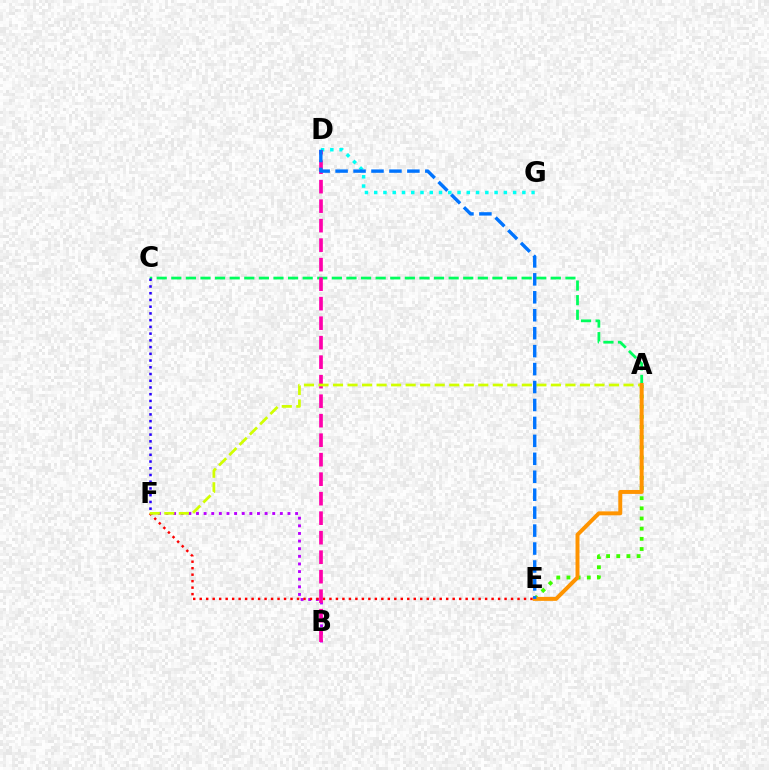{('B', 'F'): [{'color': '#b900ff', 'line_style': 'dotted', 'thickness': 2.07}], ('E', 'F'): [{'color': '#ff0000', 'line_style': 'dotted', 'thickness': 1.76}], ('D', 'G'): [{'color': '#00fff6', 'line_style': 'dotted', 'thickness': 2.52}], ('A', 'E'): [{'color': '#3dff00', 'line_style': 'dotted', 'thickness': 2.76}, {'color': '#ff9400', 'line_style': 'solid', 'thickness': 2.85}], ('A', 'C'): [{'color': '#00ff5c', 'line_style': 'dashed', 'thickness': 1.98}], ('B', 'D'): [{'color': '#ff00ac', 'line_style': 'dashed', 'thickness': 2.65}], ('C', 'F'): [{'color': '#2500ff', 'line_style': 'dotted', 'thickness': 1.83}], ('A', 'F'): [{'color': '#d1ff00', 'line_style': 'dashed', 'thickness': 1.97}], ('D', 'E'): [{'color': '#0074ff', 'line_style': 'dashed', 'thickness': 2.44}]}